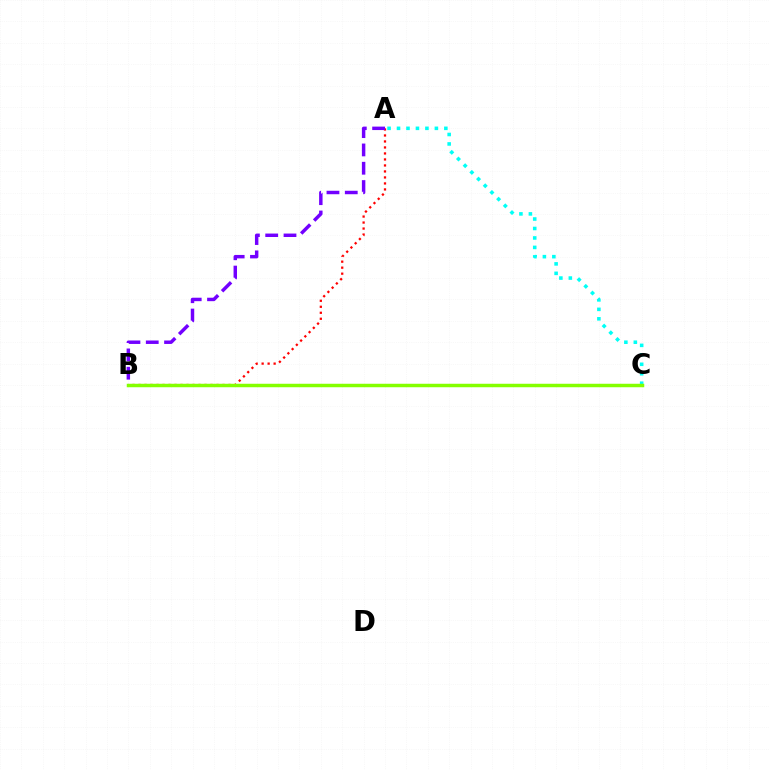{('A', 'C'): [{'color': '#00fff6', 'line_style': 'dotted', 'thickness': 2.57}], ('A', 'B'): [{'color': '#ff0000', 'line_style': 'dotted', 'thickness': 1.63}, {'color': '#7200ff', 'line_style': 'dashed', 'thickness': 2.49}], ('B', 'C'): [{'color': '#84ff00', 'line_style': 'solid', 'thickness': 2.5}]}